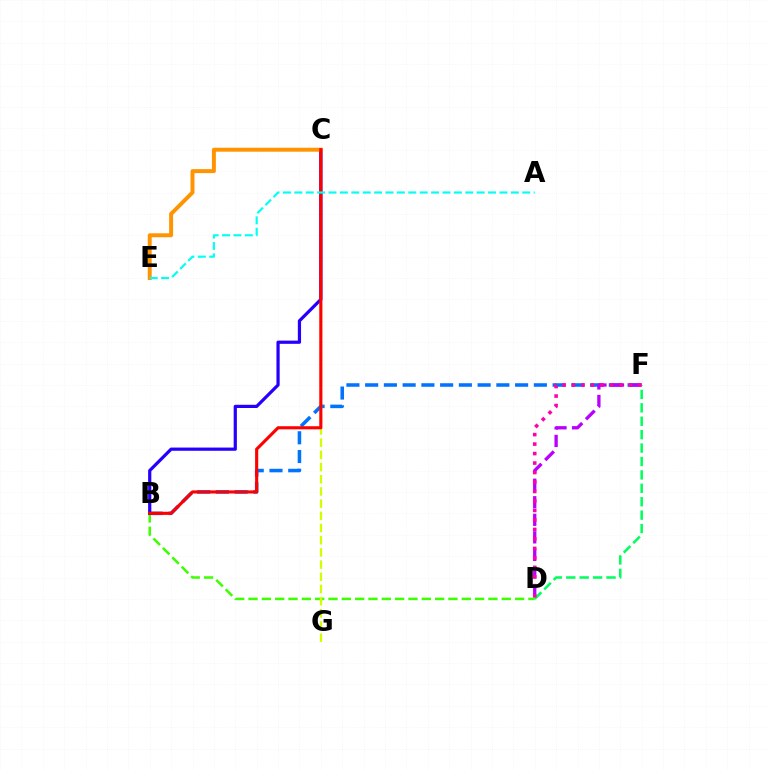{('B', 'D'): [{'color': '#3dff00', 'line_style': 'dashed', 'thickness': 1.81}], ('B', 'F'): [{'color': '#0074ff', 'line_style': 'dashed', 'thickness': 2.55}], ('C', 'G'): [{'color': '#d1ff00', 'line_style': 'dashed', 'thickness': 1.66}], ('B', 'C'): [{'color': '#2500ff', 'line_style': 'solid', 'thickness': 2.31}, {'color': '#ff0000', 'line_style': 'solid', 'thickness': 2.24}], ('C', 'E'): [{'color': '#ff9400', 'line_style': 'solid', 'thickness': 2.85}], ('D', 'F'): [{'color': '#b900ff', 'line_style': 'dashed', 'thickness': 2.38}, {'color': '#00ff5c', 'line_style': 'dashed', 'thickness': 1.82}, {'color': '#ff00ac', 'line_style': 'dotted', 'thickness': 2.58}], ('A', 'E'): [{'color': '#00fff6', 'line_style': 'dashed', 'thickness': 1.55}]}